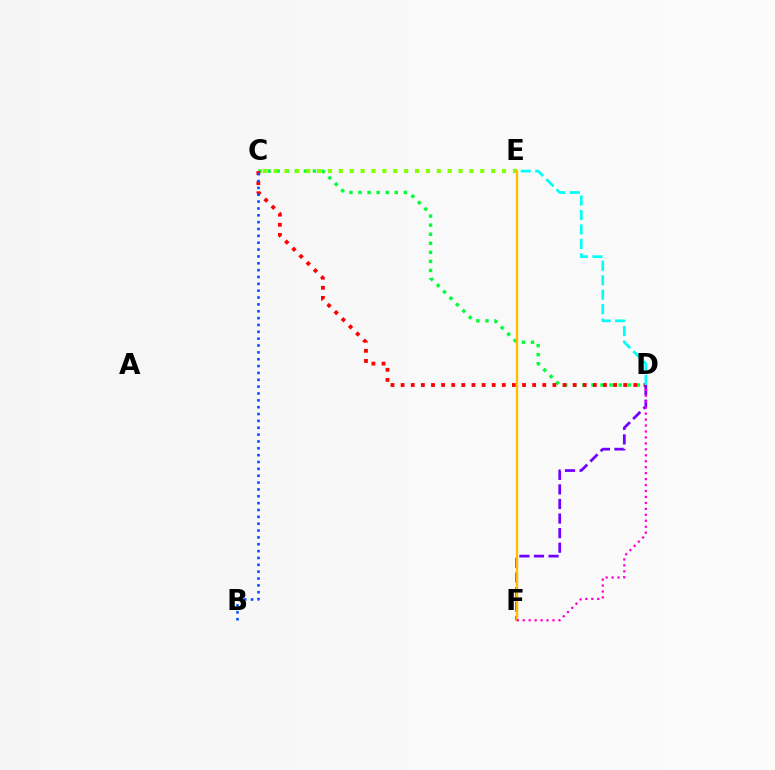{('C', 'D'): [{'color': '#00ff39', 'line_style': 'dotted', 'thickness': 2.46}, {'color': '#ff0000', 'line_style': 'dotted', 'thickness': 2.75}], ('C', 'E'): [{'color': '#84ff00', 'line_style': 'dotted', 'thickness': 2.96}], ('D', 'E'): [{'color': '#00fff6', 'line_style': 'dashed', 'thickness': 1.97}], ('B', 'C'): [{'color': '#004bff', 'line_style': 'dotted', 'thickness': 1.86}], ('D', 'F'): [{'color': '#7200ff', 'line_style': 'dashed', 'thickness': 1.98}, {'color': '#ff00cf', 'line_style': 'dotted', 'thickness': 1.62}], ('E', 'F'): [{'color': '#ffbd00', 'line_style': 'solid', 'thickness': 1.72}]}